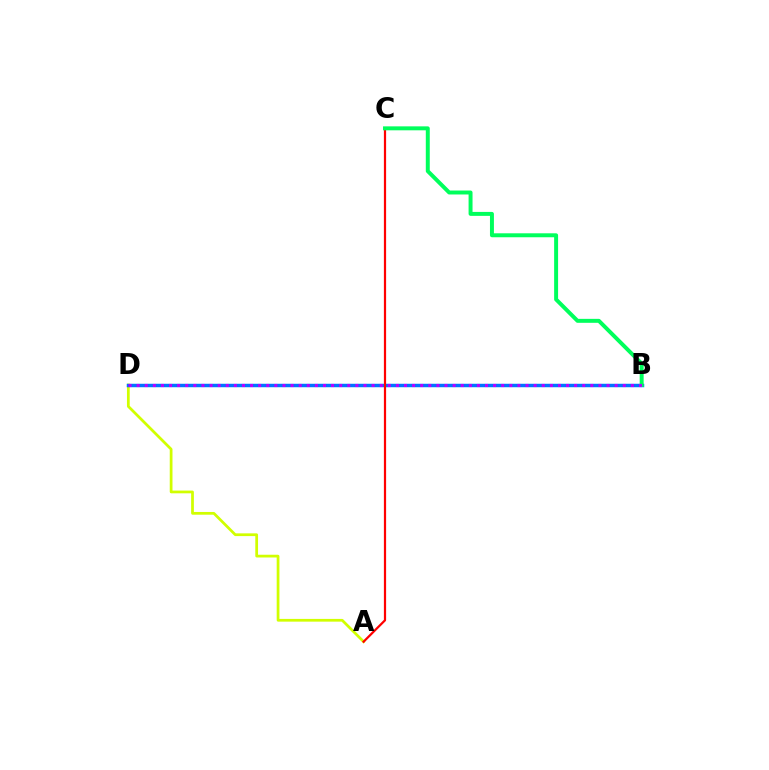{('A', 'D'): [{'color': '#d1ff00', 'line_style': 'solid', 'thickness': 1.98}], ('B', 'D'): [{'color': '#0074ff', 'line_style': 'solid', 'thickness': 2.5}, {'color': '#b900ff', 'line_style': 'dotted', 'thickness': 2.2}], ('A', 'C'): [{'color': '#ff0000', 'line_style': 'solid', 'thickness': 1.6}], ('B', 'C'): [{'color': '#00ff5c', 'line_style': 'solid', 'thickness': 2.85}]}